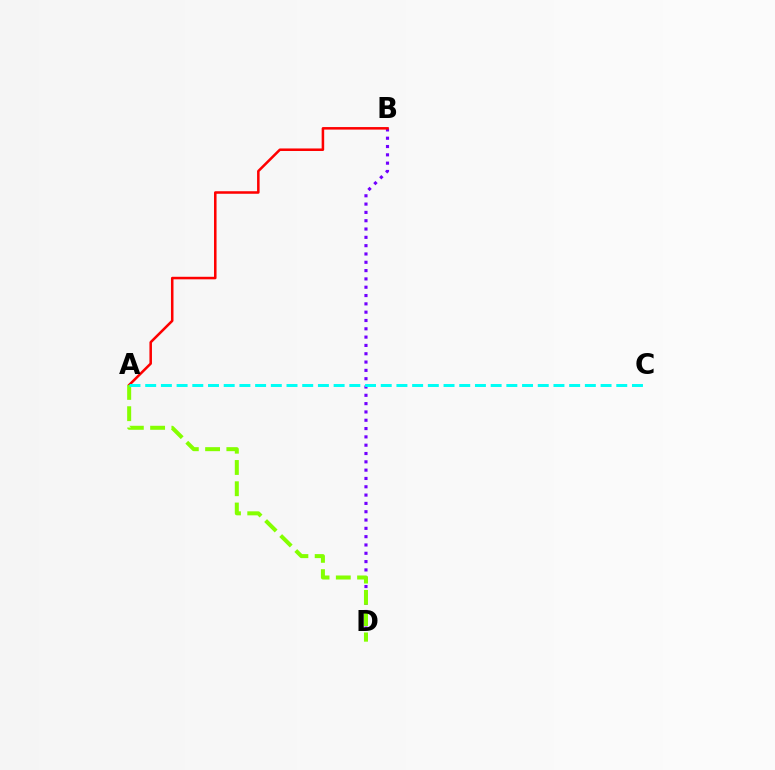{('B', 'D'): [{'color': '#7200ff', 'line_style': 'dotted', 'thickness': 2.26}], ('A', 'B'): [{'color': '#ff0000', 'line_style': 'solid', 'thickness': 1.82}], ('A', 'D'): [{'color': '#84ff00', 'line_style': 'dashed', 'thickness': 2.89}], ('A', 'C'): [{'color': '#00fff6', 'line_style': 'dashed', 'thickness': 2.13}]}